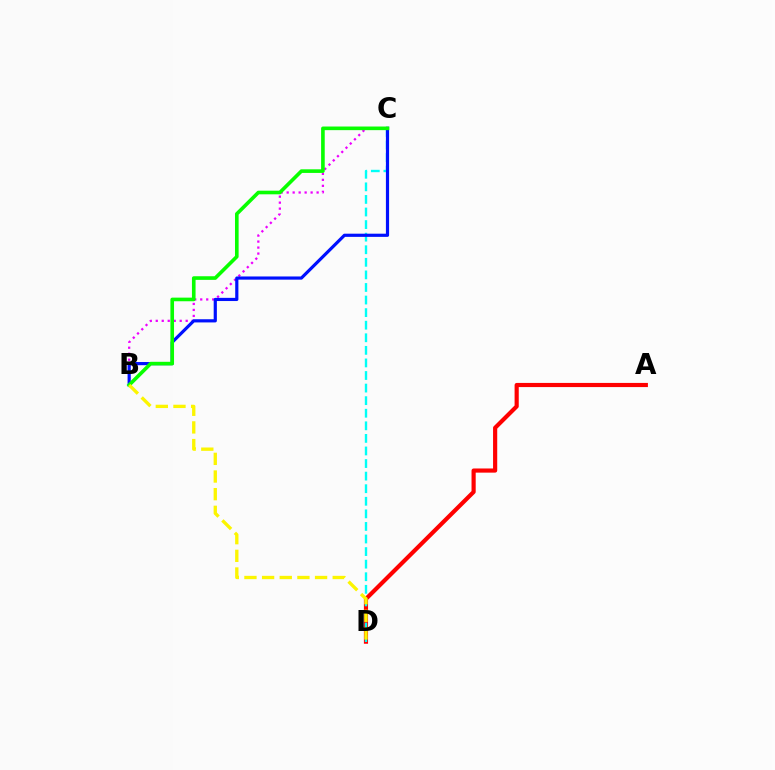{('B', 'C'): [{'color': '#ee00ff', 'line_style': 'dotted', 'thickness': 1.63}, {'color': '#0010ff', 'line_style': 'solid', 'thickness': 2.29}, {'color': '#08ff00', 'line_style': 'solid', 'thickness': 2.61}], ('A', 'D'): [{'color': '#ff0000', 'line_style': 'solid', 'thickness': 2.99}], ('C', 'D'): [{'color': '#00fff6', 'line_style': 'dashed', 'thickness': 1.71}], ('B', 'D'): [{'color': '#fcf500', 'line_style': 'dashed', 'thickness': 2.4}]}